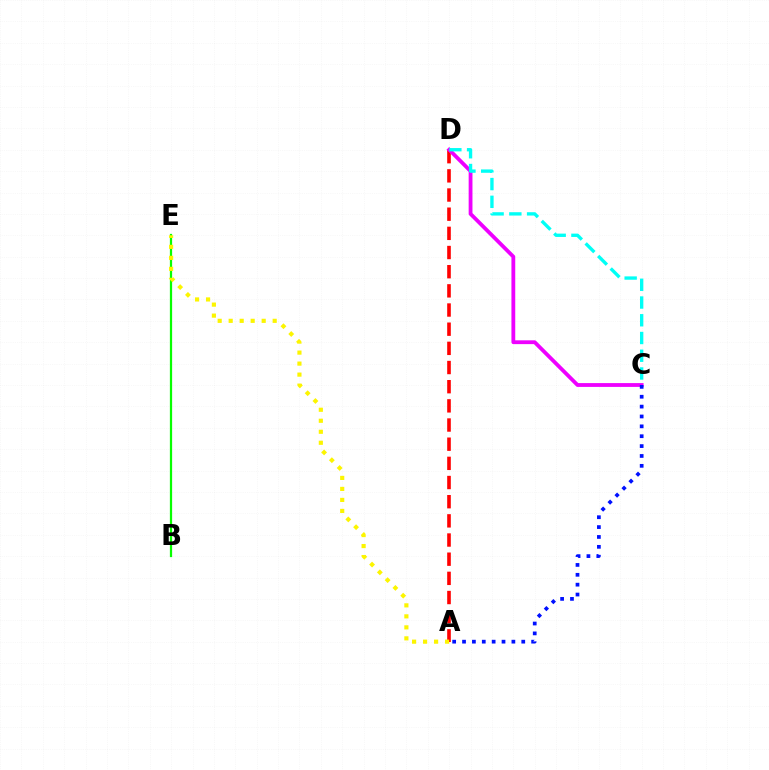{('B', 'E'): [{'color': '#08ff00', 'line_style': 'solid', 'thickness': 1.61}], ('A', 'D'): [{'color': '#ff0000', 'line_style': 'dashed', 'thickness': 2.6}], ('C', 'D'): [{'color': '#ee00ff', 'line_style': 'solid', 'thickness': 2.74}, {'color': '#00fff6', 'line_style': 'dashed', 'thickness': 2.41}], ('A', 'C'): [{'color': '#0010ff', 'line_style': 'dotted', 'thickness': 2.68}], ('A', 'E'): [{'color': '#fcf500', 'line_style': 'dotted', 'thickness': 2.99}]}